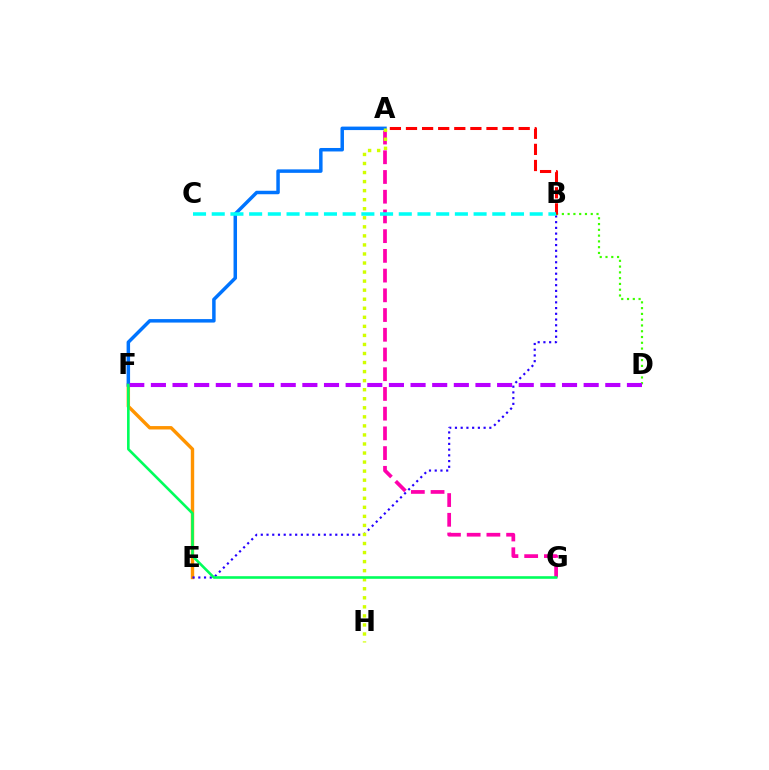{('B', 'D'): [{'color': '#3dff00', 'line_style': 'dotted', 'thickness': 1.57}], ('E', 'F'): [{'color': '#ff9400', 'line_style': 'solid', 'thickness': 2.45}], ('A', 'G'): [{'color': '#ff00ac', 'line_style': 'dashed', 'thickness': 2.68}], ('B', 'E'): [{'color': '#2500ff', 'line_style': 'dotted', 'thickness': 1.56}], ('A', 'F'): [{'color': '#0074ff', 'line_style': 'solid', 'thickness': 2.51}], ('A', 'H'): [{'color': '#d1ff00', 'line_style': 'dotted', 'thickness': 2.46}], ('D', 'F'): [{'color': '#b900ff', 'line_style': 'dashed', 'thickness': 2.94}], ('A', 'B'): [{'color': '#ff0000', 'line_style': 'dashed', 'thickness': 2.19}], ('F', 'G'): [{'color': '#00ff5c', 'line_style': 'solid', 'thickness': 1.88}], ('B', 'C'): [{'color': '#00fff6', 'line_style': 'dashed', 'thickness': 2.54}]}